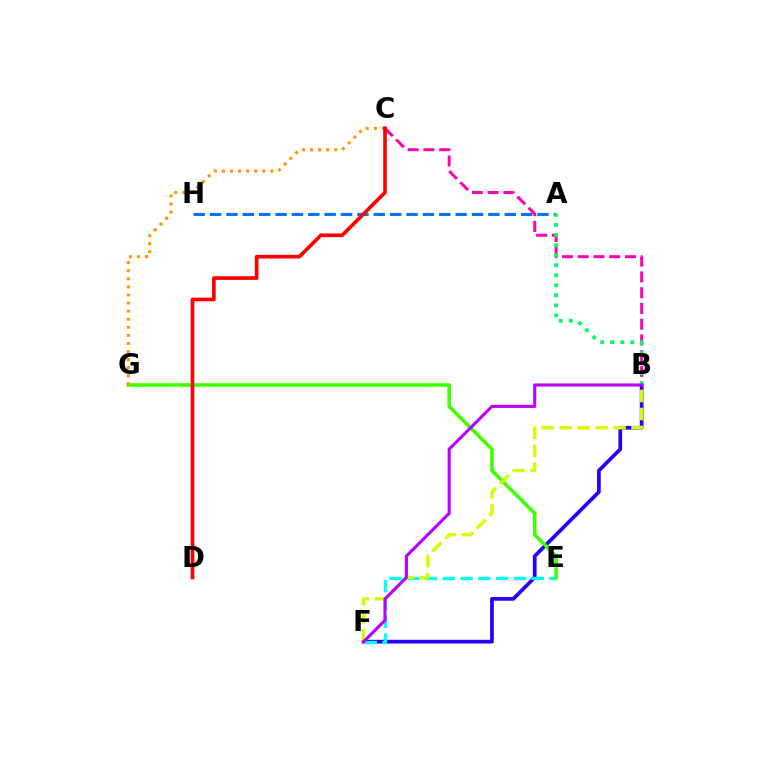{('B', 'F'): [{'color': '#2500ff', 'line_style': 'solid', 'thickness': 2.68}, {'color': '#d1ff00', 'line_style': 'dashed', 'thickness': 2.44}, {'color': '#b900ff', 'line_style': 'solid', 'thickness': 2.23}], ('B', 'C'): [{'color': '#ff00ac', 'line_style': 'dashed', 'thickness': 2.14}], ('A', 'H'): [{'color': '#0074ff', 'line_style': 'dashed', 'thickness': 2.22}], ('E', 'F'): [{'color': '#00fff6', 'line_style': 'dashed', 'thickness': 2.41}], ('A', 'B'): [{'color': '#00ff5c', 'line_style': 'dotted', 'thickness': 2.73}], ('E', 'G'): [{'color': '#3dff00', 'line_style': 'solid', 'thickness': 2.58}], ('C', 'G'): [{'color': '#ff9400', 'line_style': 'dotted', 'thickness': 2.2}], ('C', 'D'): [{'color': '#ff0000', 'line_style': 'solid', 'thickness': 2.64}]}